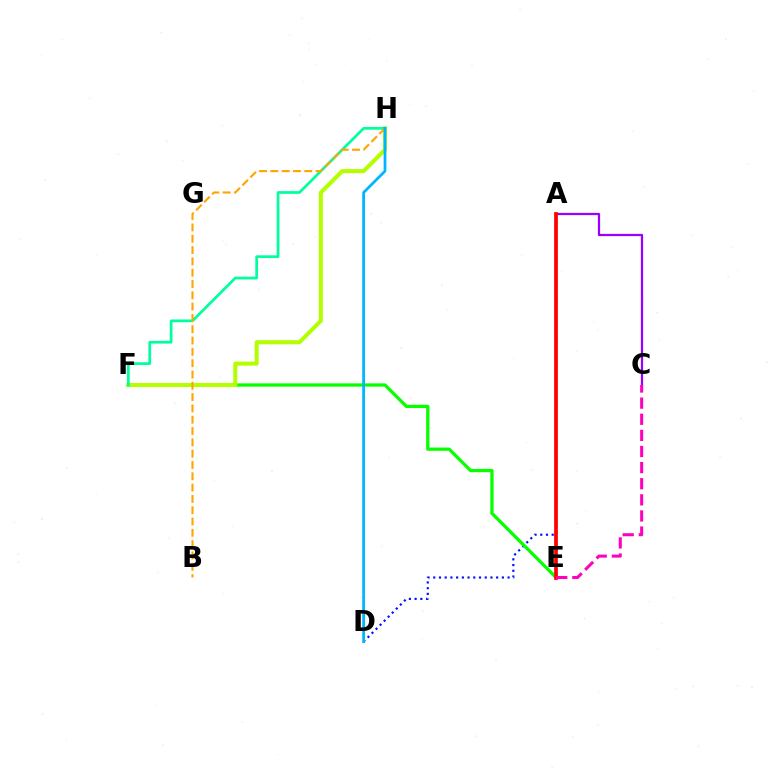{('A', 'D'): [{'color': '#0010ff', 'line_style': 'dotted', 'thickness': 1.55}], ('E', 'F'): [{'color': '#08ff00', 'line_style': 'solid', 'thickness': 2.35}], ('F', 'H'): [{'color': '#b3ff00', 'line_style': 'solid', 'thickness': 2.9}, {'color': '#00ff9d', 'line_style': 'solid', 'thickness': 1.96}], ('A', 'C'): [{'color': '#9b00ff', 'line_style': 'solid', 'thickness': 1.63}], ('B', 'H'): [{'color': '#ffa500', 'line_style': 'dashed', 'thickness': 1.54}], ('A', 'E'): [{'color': '#ff0000', 'line_style': 'solid', 'thickness': 2.68}], ('D', 'H'): [{'color': '#00b5ff', 'line_style': 'solid', 'thickness': 1.98}], ('C', 'E'): [{'color': '#ff00bd', 'line_style': 'dashed', 'thickness': 2.19}]}